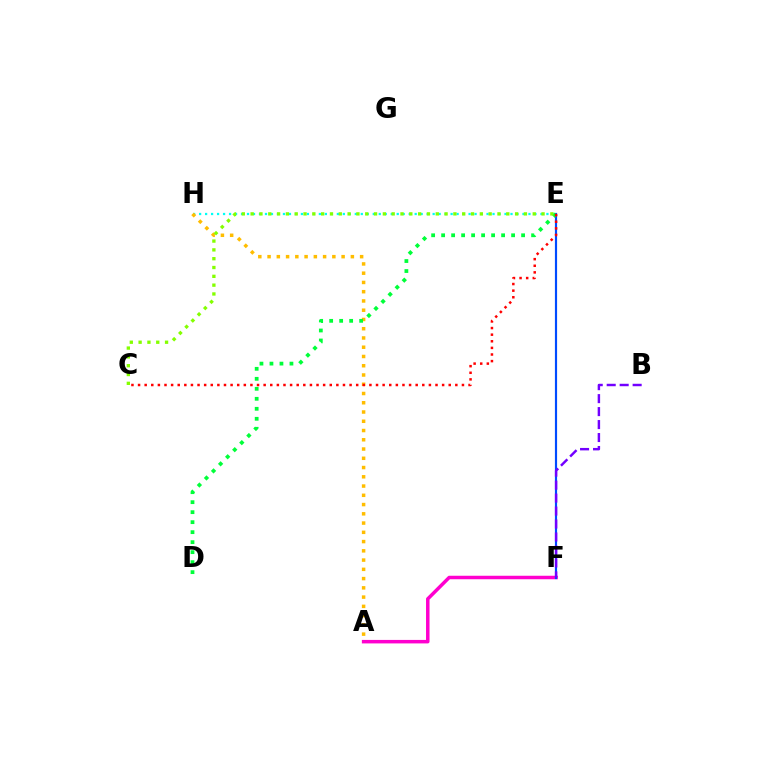{('A', 'F'): [{'color': '#ff00cf', 'line_style': 'solid', 'thickness': 2.52}], ('E', 'H'): [{'color': '#00fff6', 'line_style': 'dotted', 'thickness': 1.63}], ('E', 'F'): [{'color': '#004bff', 'line_style': 'solid', 'thickness': 1.56}], ('A', 'H'): [{'color': '#ffbd00', 'line_style': 'dotted', 'thickness': 2.51}], ('D', 'E'): [{'color': '#00ff39', 'line_style': 'dotted', 'thickness': 2.72}], ('C', 'E'): [{'color': '#ff0000', 'line_style': 'dotted', 'thickness': 1.8}, {'color': '#84ff00', 'line_style': 'dotted', 'thickness': 2.4}], ('B', 'F'): [{'color': '#7200ff', 'line_style': 'dashed', 'thickness': 1.76}]}